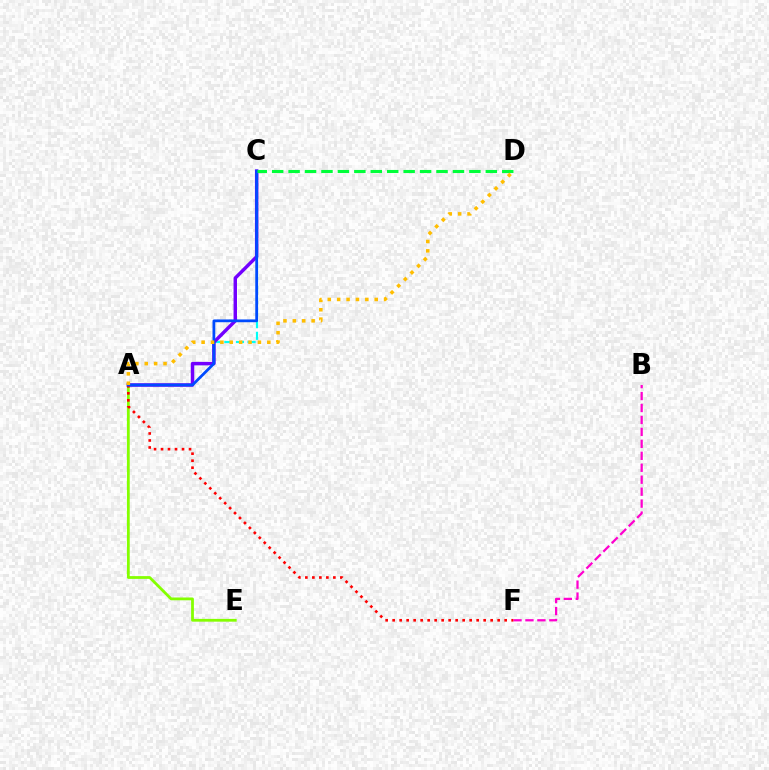{('A', 'C'): [{'color': '#00fff6', 'line_style': 'dashed', 'thickness': 1.58}, {'color': '#7200ff', 'line_style': 'solid', 'thickness': 2.48}, {'color': '#004bff', 'line_style': 'solid', 'thickness': 2.0}], ('B', 'F'): [{'color': '#ff00cf', 'line_style': 'dashed', 'thickness': 1.62}], ('A', 'E'): [{'color': '#84ff00', 'line_style': 'solid', 'thickness': 2.0}], ('A', 'F'): [{'color': '#ff0000', 'line_style': 'dotted', 'thickness': 1.9}], ('C', 'D'): [{'color': '#00ff39', 'line_style': 'dashed', 'thickness': 2.23}], ('A', 'D'): [{'color': '#ffbd00', 'line_style': 'dotted', 'thickness': 2.55}]}